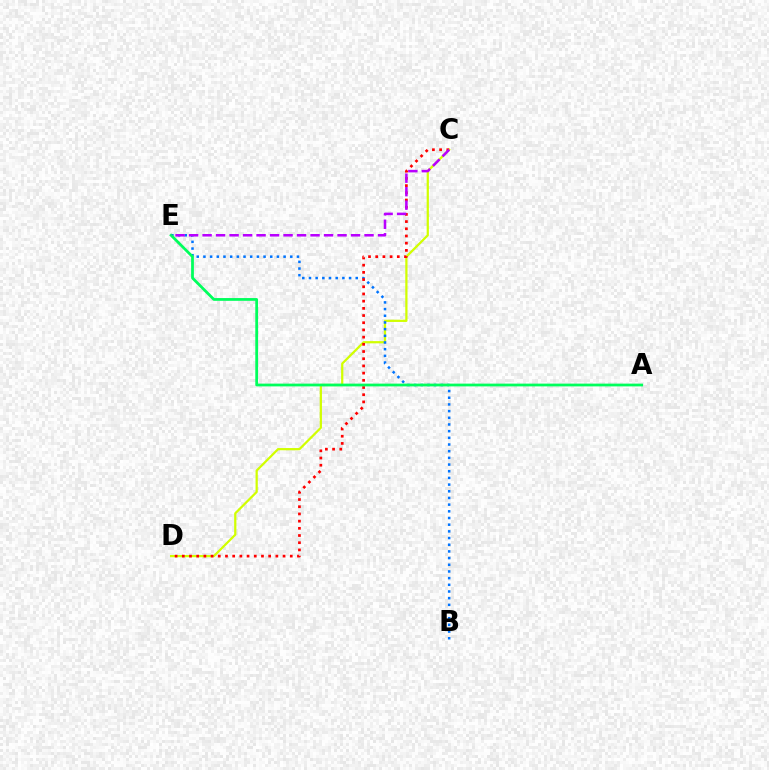{('C', 'D'): [{'color': '#d1ff00', 'line_style': 'solid', 'thickness': 1.61}, {'color': '#ff0000', 'line_style': 'dotted', 'thickness': 1.96}], ('B', 'E'): [{'color': '#0074ff', 'line_style': 'dotted', 'thickness': 1.82}], ('A', 'E'): [{'color': '#00ff5c', 'line_style': 'solid', 'thickness': 1.99}], ('C', 'E'): [{'color': '#b900ff', 'line_style': 'dashed', 'thickness': 1.83}]}